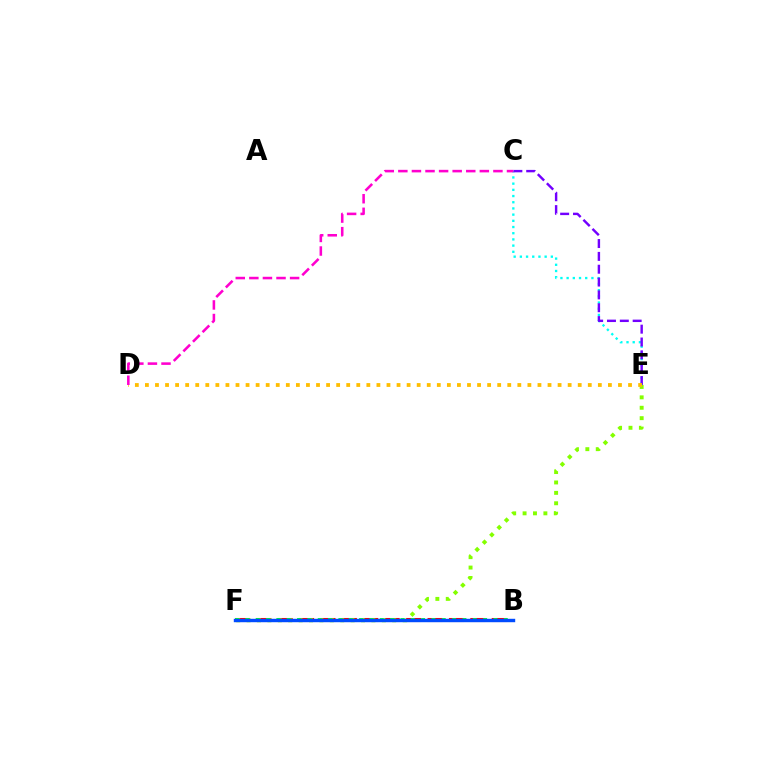{('C', 'E'): [{'color': '#00fff6', 'line_style': 'dotted', 'thickness': 1.68}, {'color': '#7200ff', 'line_style': 'dashed', 'thickness': 1.74}], ('B', 'F'): [{'color': '#ff0000', 'line_style': 'dashed', 'thickness': 2.91}, {'color': '#00ff39', 'line_style': 'dotted', 'thickness': 2.81}, {'color': '#004bff', 'line_style': 'solid', 'thickness': 2.46}], ('E', 'F'): [{'color': '#84ff00', 'line_style': 'dotted', 'thickness': 2.83}], ('D', 'E'): [{'color': '#ffbd00', 'line_style': 'dotted', 'thickness': 2.73}], ('C', 'D'): [{'color': '#ff00cf', 'line_style': 'dashed', 'thickness': 1.85}]}